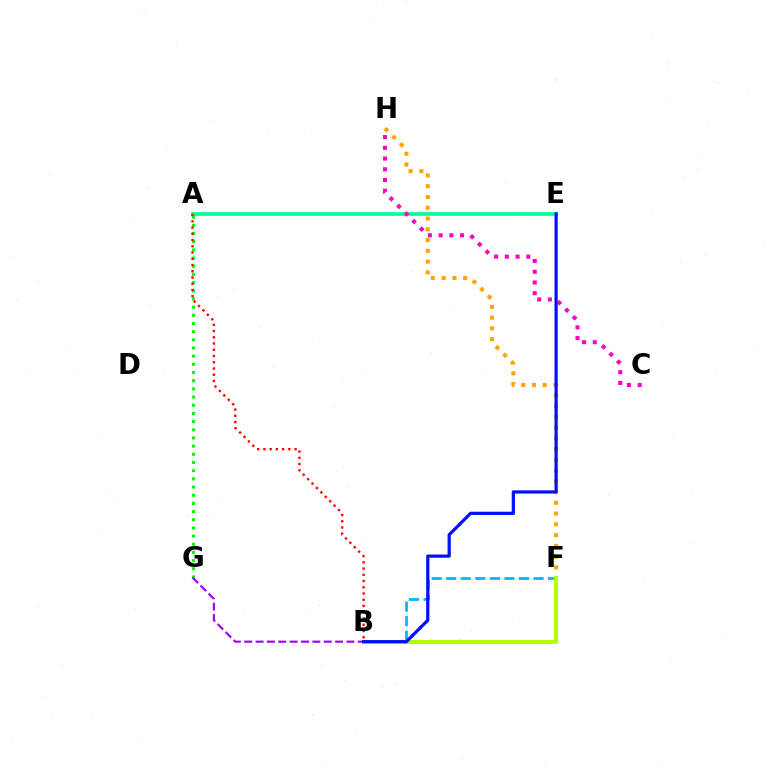{('F', 'H'): [{'color': '#ffa500', 'line_style': 'dotted', 'thickness': 2.92}], ('B', 'F'): [{'color': '#00b5ff', 'line_style': 'dashed', 'thickness': 1.98}, {'color': '#b3ff00', 'line_style': 'solid', 'thickness': 2.91}], ('A', 'G'): [{'color': '#08ff00', 'line_style': 'dotted', 'thickness': 2.22}], ('A', 'E'): [{'color': '#00ff9d', 'line_style': 'solid', 'thickness': 2.63}], ('A', 'B'): [{'color': '#ff0000', 'line_style': 'dotted', 'thickness': 1.7}], ('C', 'H'): [{'color': '#ff00bd', 'line_style': 'dotted', 'thickness': 2.92}], ('B', 'G'): [{'color': '#9b00ff', 'line_style': 'dashed', 'thickness': 1.54}], ('B', 'E'): [{'color': '#0010ff', 'line_style': 'solid', 'thickness': 2.32}]}